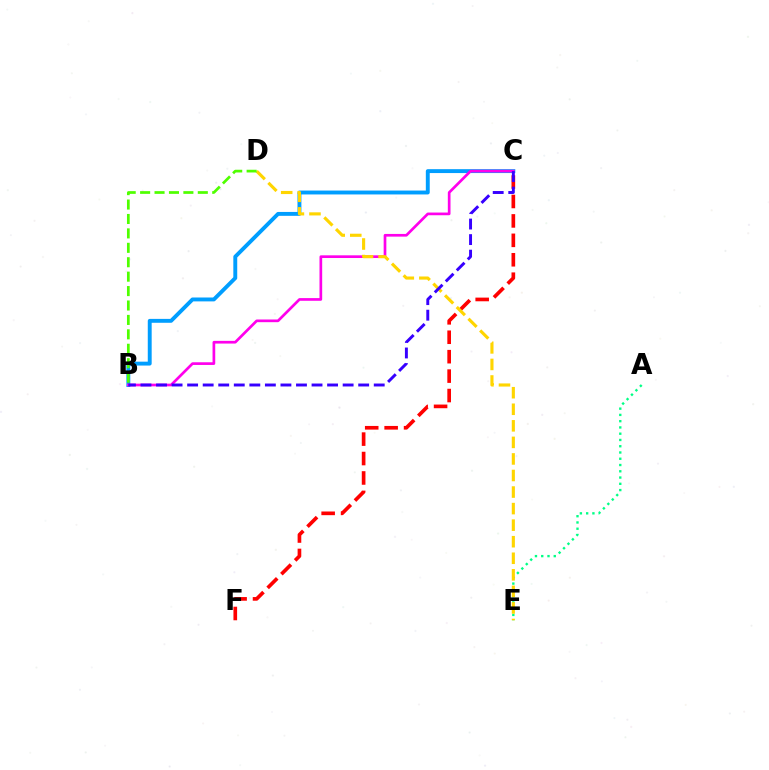{('C', 'F'): [{'color': '#ff0000', 'line_style': 'dashed', 'thickness': 2.64}], ('A', 'E'): [{'color': '#00ff86', 'line_style': 'dotted', 'thickness': 1.7}], ('B', 'C'): [{'color': '#009eff', 'line_style': 'solid', 'thickness': 2.81}, {'color': '#ff00ed', 'line_style': 'solid', 'thickness': 1.94}, {'color': '#3700ff', 'line_style': 'dashed', 'thickness': 2.11}], ('D', 'E'): [{'color': '#ffd500', 'line_style': 'dashed', 'thickness': 2.25}], ('B', 'D'): [{'color': '#4fff00', 'line_style': 'dashed', 'thickness': 1.96}]}